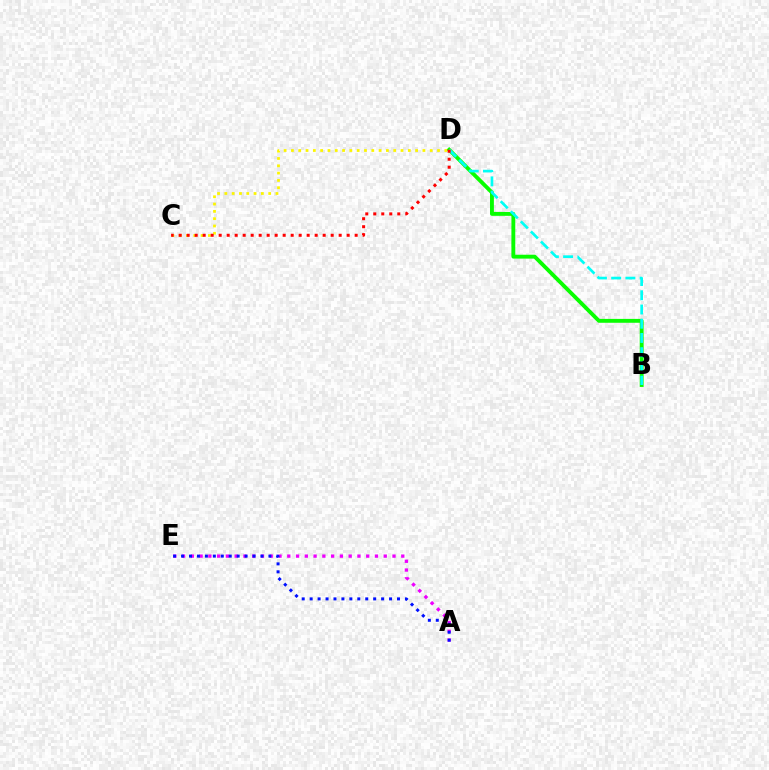{('A', 'E'): [{'color': '#ee00ff', 'line_style': 'dotted', 'thickness': 2.38}, {'color': '#0010ff', 'line_style': 'dotted', 'thickness': 2.16}], ('B', 'D'): [{'color': '#08ff00', 'line_style': 'solid', 'thickness': 2.79}, {'color': '#00fff6', 'line_style': 'dashed', 'thickness': 1.93}], ('C', 'D'): [{'color': '#fcf500', 'line_style': 'dotted', 'thickness': 1.98}, {'color': '#ff0000', 'line_style': 'dotted', 'thickness': 2.17}]}